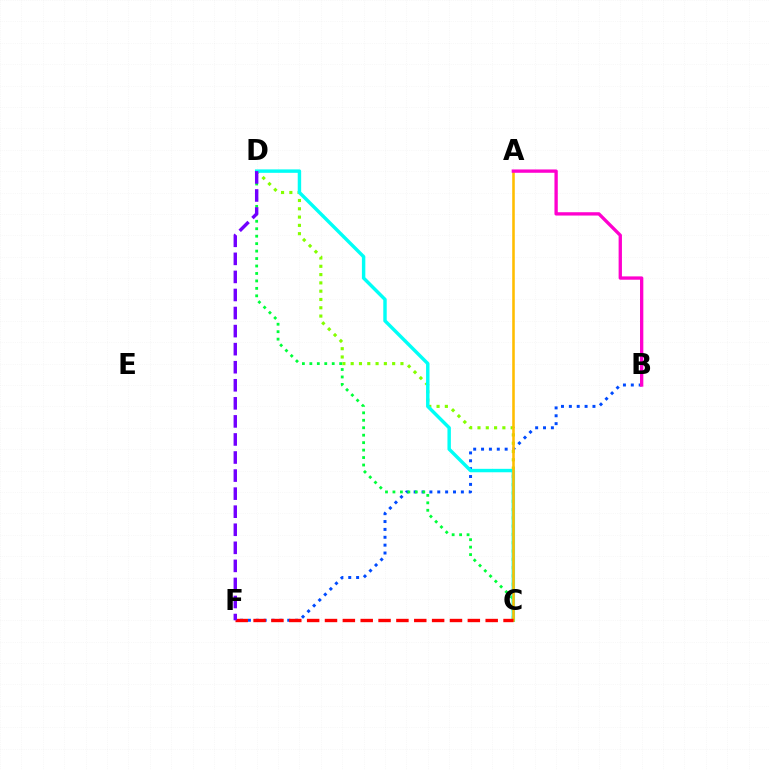{('B', 'F'): [{'color': '#004bff', 'line_style': 'dotted', 'thickness': 2.14}], ('C', 'D'): [{'color': '#84ff00', 'line_style': 'dotted', 'thickness': 2.25}, {'color': '#00ff39', 'line_style': 'dotted', 'thickness': 2.03}, {'color': '#00fff6', 'line_style': 'solid', 'thickness': 2.47}], ('A', 'C'): [{'color': '#ffbd00', 'line_style': 'solid', 'thickness': 1.85}], ('C', 'F'): [{'color': '#ff0000', 'line_style': 'dashed', 'thickness': 2.43}], ('A', 'B'): [{'color': '#ff00cf', 'line_style': 'solid', 'thickness': 2.39}], ('D', 'F'): [{'color': '#7200ff', 'line_style': 'dashed', 'thickness': 2.45}]}